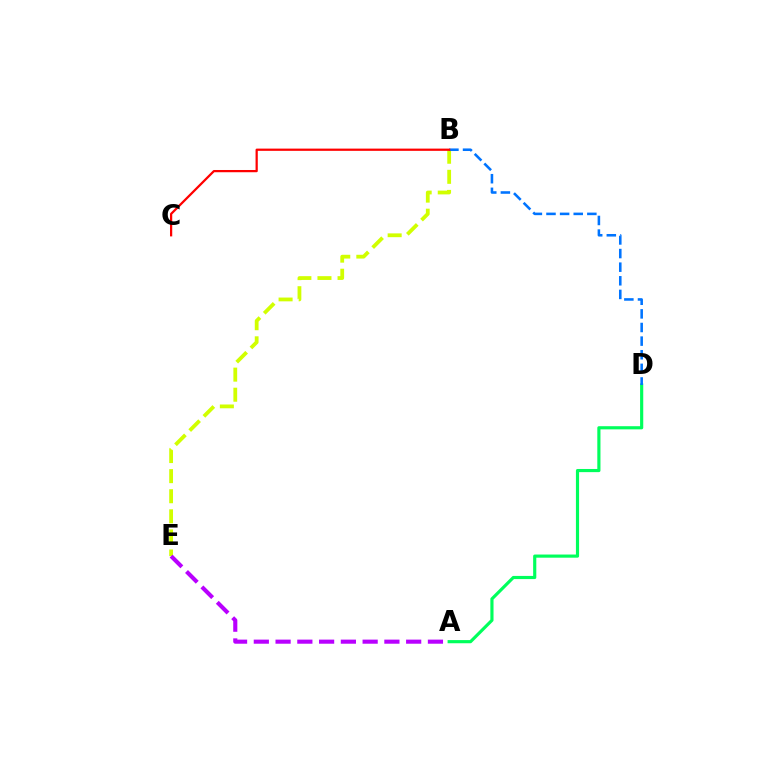{('B', 'E'): [{'color': '#d1ff00', 'line_style': 'dashed', 'thickness': 2.73}], ('A', 'D'): [{'color': '#00ff5c', 'line_style': 'solid', 'thickness': 2.27}], ('A', 'E'): [{'color': '#b900ff', 'line_style': 'dashed', 'thickness': 2.96}], ('B', 'D'): [{'color': '#0074ff', 'line_style': 'dashed', 'thickness': 1.85}], ('B', 'C'): [{'color': '#ff0000', 'line_style': 'solid', 'thickness': 1.61}]}